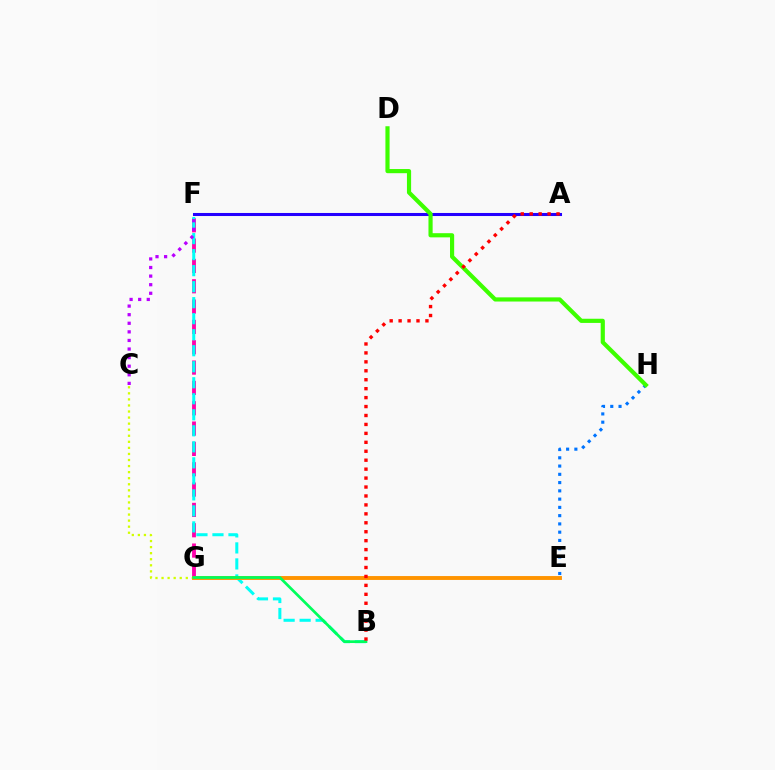{('F', 'G'): [{'color': '#ff00ac', 'line_style': 'dashed', 'thickness': 2.76}], ('E', 'H'): [{'color': '#0074ff', 'line_style': 'dotted', 'thickness': 2.25}], ('C', 'G'): [{'color': '#d1ff00', 'line_style': 'dotted', 'thickness': 1.65}], ('A', 'F'): [{'color': '#2500ff', 'line_style': 'solid', 'thickness': 2.2}], ('B', 'F'): [{'color': '#00fff6', 'line_style': 'dashed', 'thickness': 2.18}], ('D', 'H'): [{'color': '#3dff00', 'line_style': 'solid', 'thickness': 3.0}], ('E', 'G'): [{'color': '#ff9400', 'line_style': 'solid', 'thickness': 2.8}], ('B', 'G'): [{'color': '#00ff5c', 'line_style': 'solid', 'thickness': 1.95}], ('A', 'B'): [{'color': '#ff0000', 'line_style': 'dotted', 'thickness': 2.43}], ('C', 'F'): [{'color': '#b900ff', 'line_style': 'dotted', 'thickness': 2.33}]}